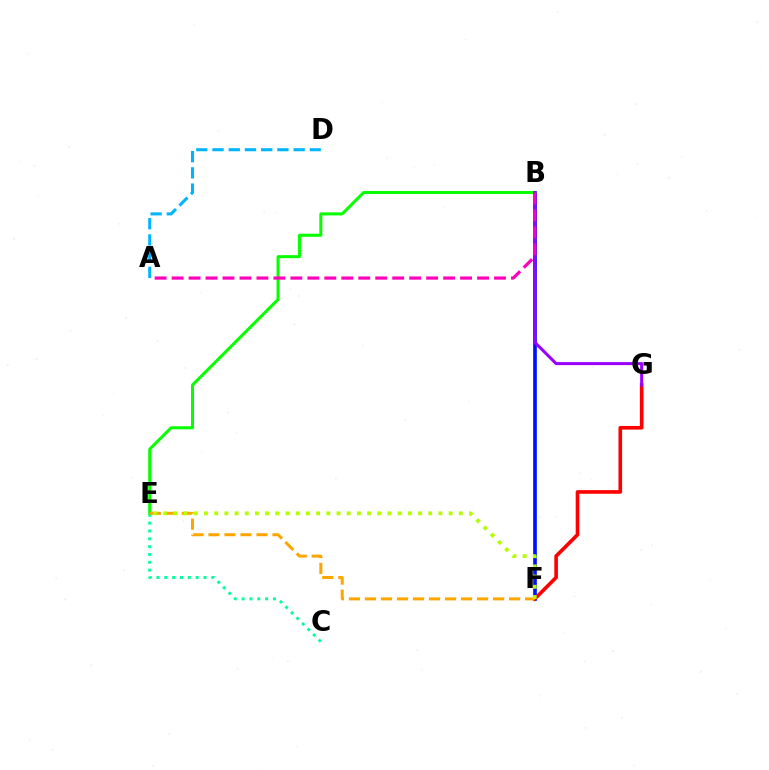{('B', 'F'): [{'color': '#0010ff', 'line_style': 'solid', 'thickness': 2.65}], ('B', 'E'): [{'color': '#08ff00', 'line_style': 'solid', 'thickness': 2.18}], ('F', 'G'): [{'color': '#ff0000', 'line_style': 'solid', 'thickness': 2.61}], ('C', 'E'): [{'color': '#00ff9d', 'line_style': 'dotted', 'thickness': 2.13}], ('E', 'F'): [{'color': '#ffa500', 'line_style': 'dashed', 'thickness': 2.17}, {'color': '#b3ff00', 'line_style': 'dotted', 'thickness': 2.77}], ('B', 'G'): [{'color': '#9b00ff', 'line_style': 'solid', 'thickness': 2.19}], ('A', 'B'): [{'color': '#ff00bd', 'line_style': 'dashed', 'thickness': 2.31}], ('A', 'D'): [{'color': '#00b5ff', 'line_style': 'dashed', 'thickness': 2.2}]}